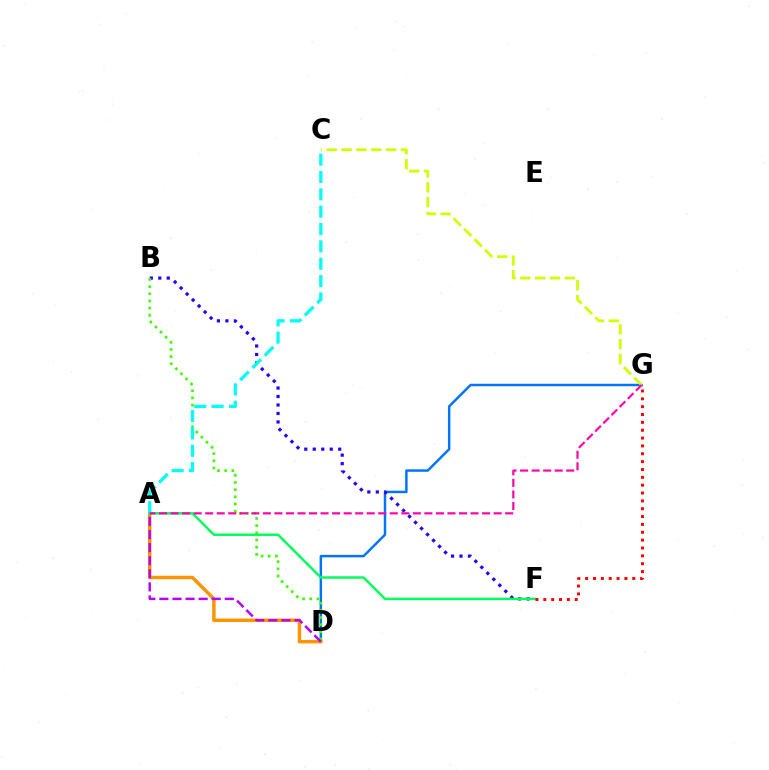{('D', 'G'): [{'color': '#0074ff', 'line_style': 'solid', 'thickness': 1.77}], ('C', 'G'): [{'color': '#d1ff00', 'line_style': 'dashed', 'thickness': 2.02}], ('A', 'D'): [{'color': '#ff9400', 'line_style': 'solid', 'thickness': 2.48}, {'color': '#b900ff', 'line_style': 'dashed', 'thickness': 1.78}], ('B', 'F'): [{'color': '#2500ff', 'line_style': 'dotted', 'thickness': 2.3}], ('A', 'F'): [{'color': '#00ff5c', 'line_style': 'solid', 'thickness': 1.77}], ('F', 'G'): [{'color': '#ff0000', 'line_style': 'dotted', 'thickness': 2.13}], ('B', 'D'): [{'color': '#3dff00', 'line_style': 'dotted', 'thickness': 1.95}], ('A', 'C'): [{'color': '#00fff6', 'line_style': 'dashed', 'thickness': 2.36}], ('A', 'G'): [{'color': '#ff00ac', 'line_style': 'dashed', 'thickness': 1.57}]}